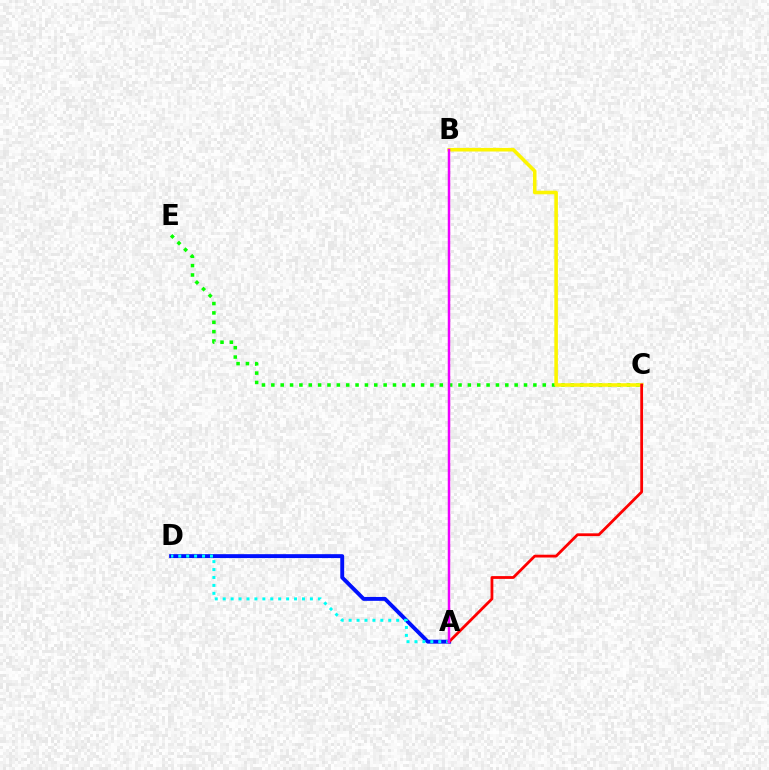{('C', 'E'): [{'color': '#08ff00', 'line_style': 'dotted', 'thickness': 2.54}], ('A', 'D'): [{'color': '#0010ff', 'line_style': 'solid', 'thickness': 2.8}, {'color': '#00fff6', 'line_style': 'dotted', 'thickness': 2.15}], ('B', 'C'): [{'color': '#fcf500', 'line_style': 'solid', 'thickness': 2.58}], ('A', 'C'): [{'color': '#ff0000', 'line_style': 'solid', 'thickness': 2.01}], ('A', 'B'): [{'color': '#ee00ff', 'line_style': 'solid', 'thickness': 1.79}]}